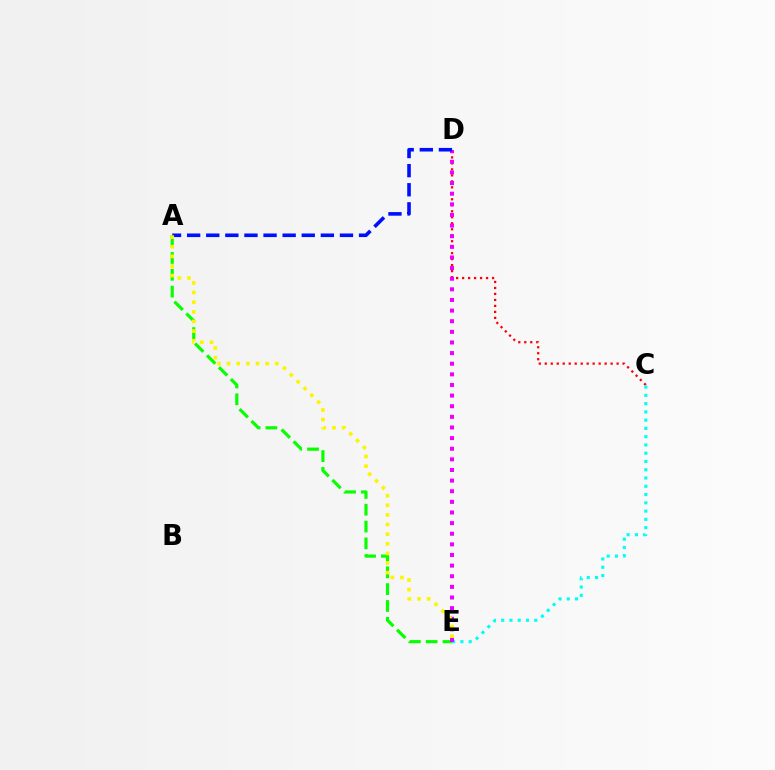{('C', 'D'): [{'color': '#ff0000', 'line_style': 'dotted', 'thickness': 1.63}], ('A', 'E'): [{'color': '#08ff00', 'line_style': 'dashed', 'thickness': 2.29}, {'color': '#fcf500', 'line_style': 'dotted', 'thickness': 2.62}], ('C', 'E'): [{'color': '#00fff6', 'line_style': 'dotted', 'thickness': 2.25}], ('D', 'E'): [{'color': '#ee00ff', 'line_style': 'dotted', 'thickness': 2.89}], ('A', 'D'): [{'color': '#0010ff', 'line_style': 'dashed', 'thickness': 2.6}]}